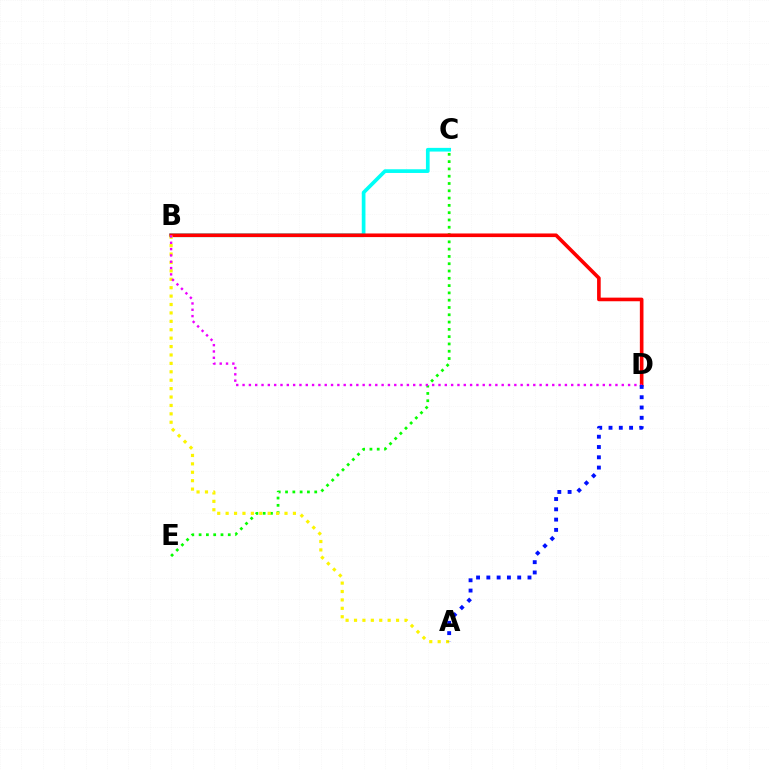{('C', 'E'): [{'color': '#08ff00', 'line_style': 'dotted', 'thickness': 1.98}], ('B', 'C'): [{'color': '#00fff6', 'line_style': 'solid', 'thickness': 2.66}], ('B', 'D'): [{'color': '#ff0000', 'line_style': 'solid', 'thickness': 2.61}, {'color': '#ee00ff', 'line_style': 'dotted', 'thickness': 1.72}], ('A', 'B'): [{'color': '#fcf500', 'line_style': 'dotted', 'thickness': 2.29}], ('A', 'D'): [{'color': '#0010ff', 'line_style': 'dotted', 'thickness': 2.79}]}